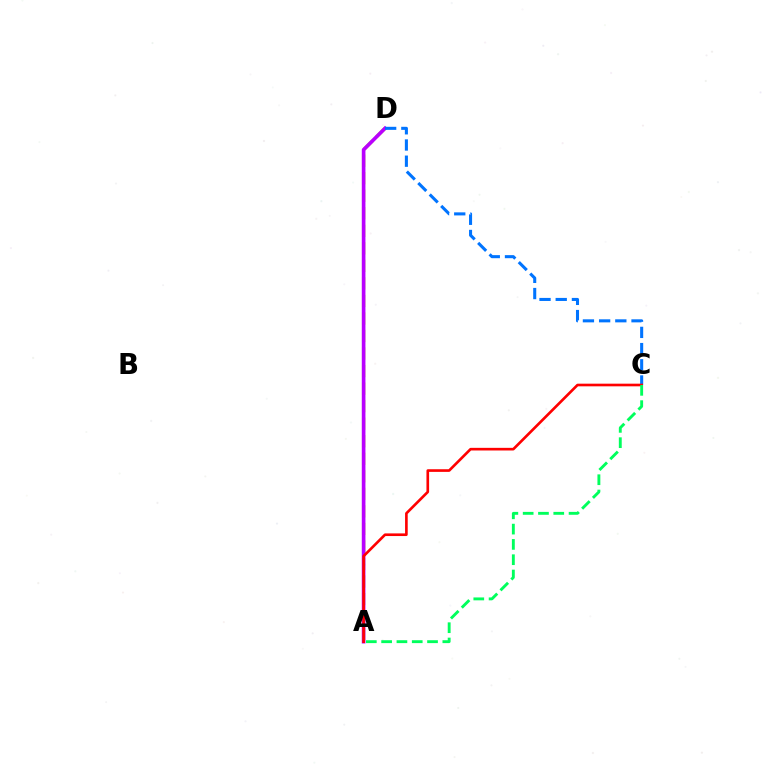{('A', 'D'): [{'color': '#d1ff00', 'line_style': 'dashed', 'thickness': 2.38}, {'color': '#b900ff', 'line_style': 'solid', 'thickness': 2.63}], ('C', 'D'): [{'color': '#0074ff', 'line_style': 'dashed', 'thickness': 2.2}], ('A', 'C'): [{'color': '#ff0000', 'line_style': 'solid', 'thickness': 1.91}, {'color': '#00ff5c', 'line_style': 'dashed', 'thickness': 2.08}]}